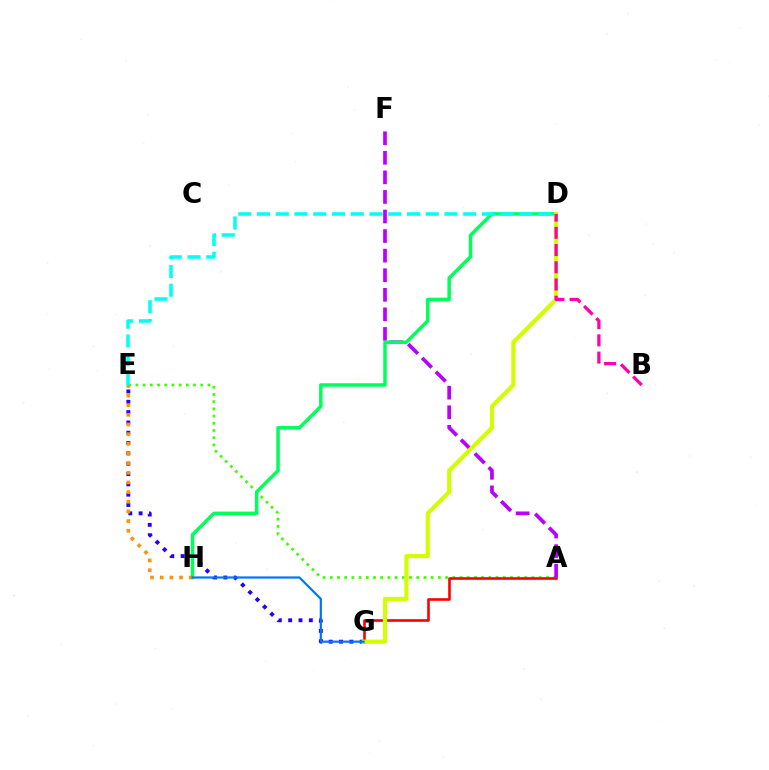{('A', 'E'): [{'color': '#3dff00', 'line_style': 'dotted', 'thickness': 1.96}], ('E', 'G'): [{'color': '#2500ff', 'line_style': 'dotted', 'thickness': 2.8}], ('A', 'F'): [{'color': '#b900ff', 'line_style': 'dashed', 'thickness': 2.66}], ('D', 'H'): [{'color': '#00ff5c', 'line_style': 'solid', 'thickness': 2.52}], ('A', 'G'): [{'color': '#ff0000', 'line_style': 'solid', 'thickness': 1.89}], ('E', 'H'): [{'color': '#ff9400', 'line_style': 'dotted', 'thickness': 2.62}], ('D', 'E'): [{'color': '#00fff6', 'line_style': 'dashed', 'thickness': 2.55}], ('D', 'G'): [{'color': '#d1ff00', 'line_style': 'solid', 'thickness': 2.97}], ('G', 'H'): [{'color': '#0074ff', 'line_style': 'solid', 'thickness': 1.57}], ('B', 'D'): [{'color': '#ff00ac', 'line_style': 'dashed', 'thickness': 2.34}]}